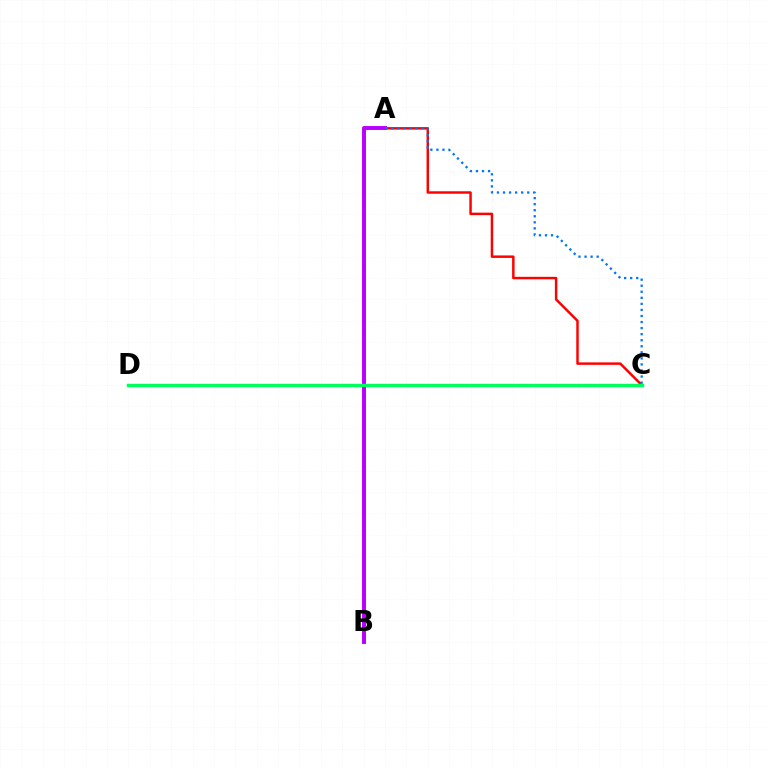{('A', 'C'): [{'color': '#ff0000', 'line_style': 'solid', 'thickness': 1.77}, {'color': '#0074ff', 'line_style': 'dotted', 'thickness': 1.64}], ('A', 'B'): [{'color': '#b900ff', 'line_style': 'solid', 'thickness': 2.84}], ('C', 'D'): [{'color': '#d1ff00', 'line_style': 'dotted', 'thickness': 1.57}, {'color': '#00ff5c', 'line_style': 'solid', 'thickness': 2.44}]}